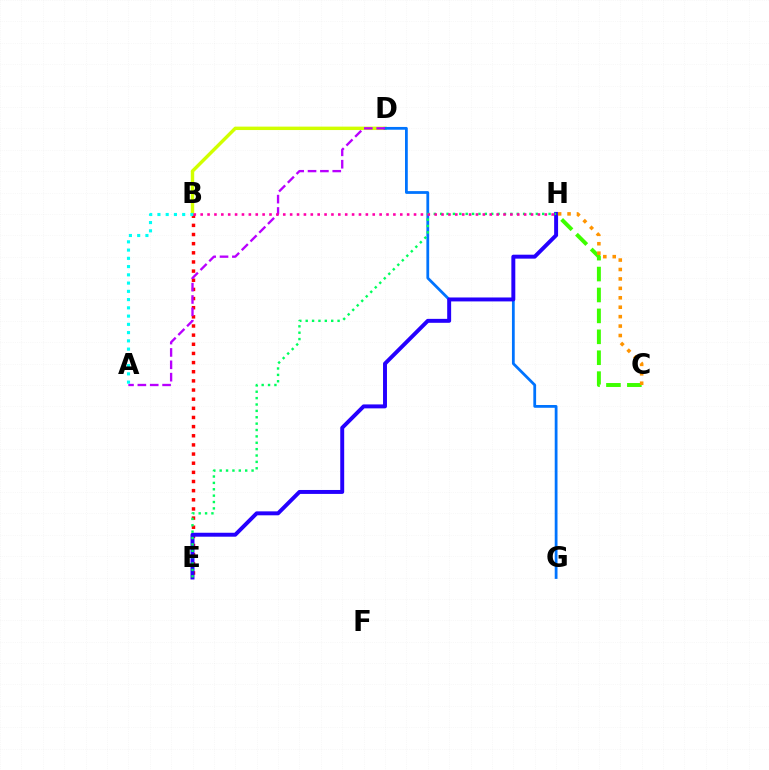{('B', 'D'): [{'color': '#d1ff00', 'line_style': 'solid', 'thickness': 2.46}], ('B', 'E'): [{'color': '#ff0000', 'line_style': 'dotted', 'thickness': 2.49}], ('C', 'H'): [{'color': '#3dff00', 'line_style': 'dashed', 'thickness': 2.84}, {'color': '#ff9400', 'line_style': 'dotted', 'thickness': 2.56}], ('D', 'G'): [{'color': '#0074ff', 'line_style': 'solid', 'thickness': 2.0}], ('A', 'D'): [{'color': '#b900ff', 'line_style': 'dashed', 'thickness': 1.68}], ('A', 'B'): [{'color': '#00fff6', 'line_style': 'dotted', 'thickness': 2.24}], ('E', 'H'): [{'color': '#2500ff', 'line_style': 'solid', 'thickness': 2.84}, {'color': '#00ff5c', 'line_style': 'dotted', 'thickness': 1.73}], ('B', 'H'): [{'color': '#ff00ac', 'line_style': 'dotted', 'thickness': 1.87}]}